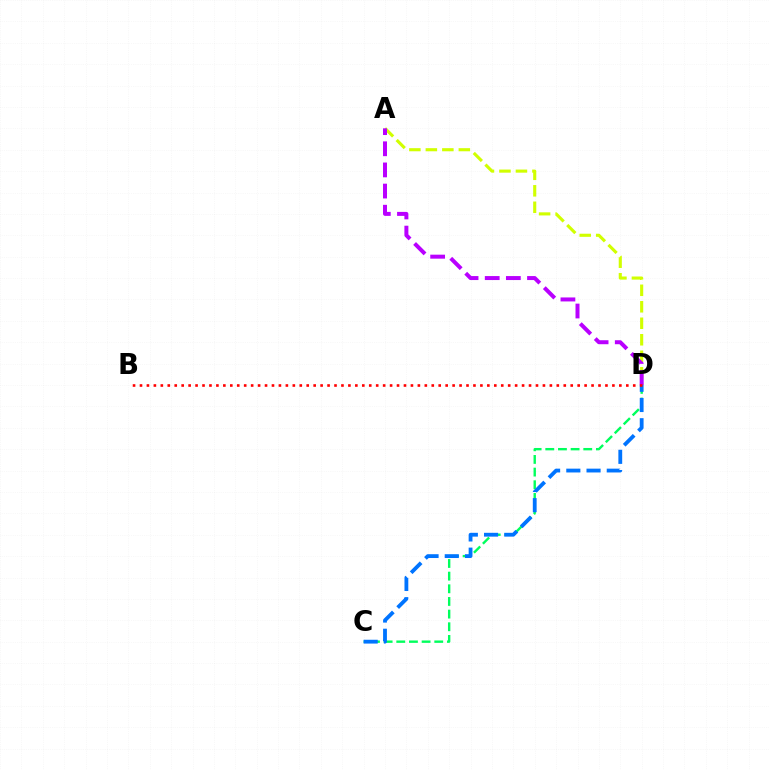{('A', 'D'): [{'color': '#d1ff00', 'line_style': 'dashed', 'thickness': 2.24}, {'color': '#b900ff', 'line_style': 'dashed', 'thickness': 2.87}], ('C', 'D'): [{'color': '#00ff5c', 'line_style': 'dashed', 'thickness': 1.72}, {'color': '#0074ff', 'line_style': 'dashed', 'thickness': 2.75}], ('B', 'D'): [{'color': '#ff0000', 'line_style': 'dotted', 'thickness': 1.89}]}